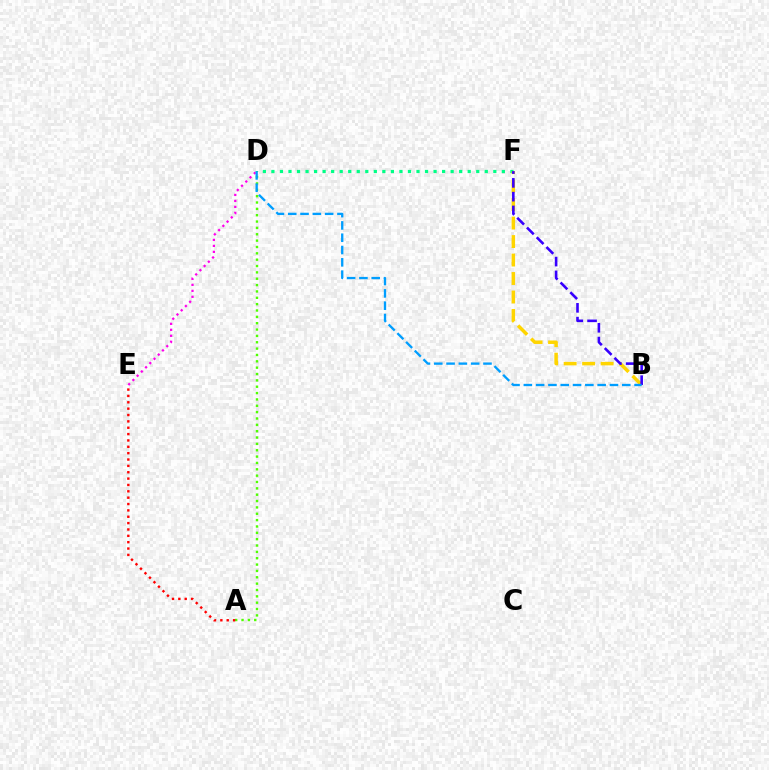{('D', 'F'): [{'color': '#00ff86', 'line_style': 'dotted', 'thickness': 2.32}], ('A', 'D'): [{'color': '#4fff00', 'line_style': 'dotted', 'thickness': 1.73}], ('B', 'F'): [{'color': '#ffd500', 'line_style': 'dashed', 'thickness': 2.51}, {'color': '#3700ff', 'line_style': 'dashed', 'thickness': 1.87}], ('D', 'E'): [{'color': '#ff00ed', 'line_style': 'dotted', 'thickness': 1.62}], ('A', 'E'): [{'color': '#ff0000', 'line_style': 'dotted', 'thickness': 1.73}], ('B', 'D'): [{'color': '#009eff', 'line_style': 'dashed', 'thickness': 1.67}]}